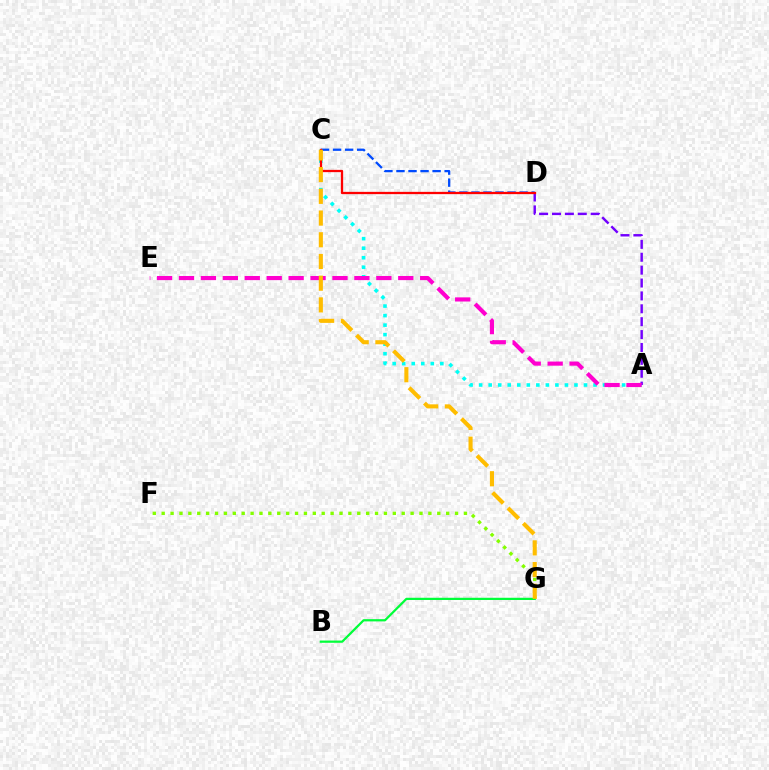{('A', 'C'): [{'color': '#00fff6', 'line_style': 'dotted', 'thickness': 2.59}], ('F', 'G'): [{'color': '#84ff00', 'line_style': 'dotted', 'thickness': 2.42}], ('A', 'D'): [{'color': '#7200ff', 'line_style': 'dashed', 'thickness': 1.75}], ('B', 'G'): [{'color': '#00ff39', 'line_style': 'solid', 'thickness': 1.61}], ('A', 'E'): [{'color': '#ff00cf', 'line_style': 'dashed', 'thickness': 2.98}], ('C', 'D'): [{'color': '#004bff', 'line_style': 'dashed', 'thickness': 1.64}, {'color': '#ff0000', 'line_style': 'solid', 'thickness': 1.64}], ('C', 'G'): [{'color': '#ffbd00', 'line_style': 'dashed', 'thickness': 2.95}]}